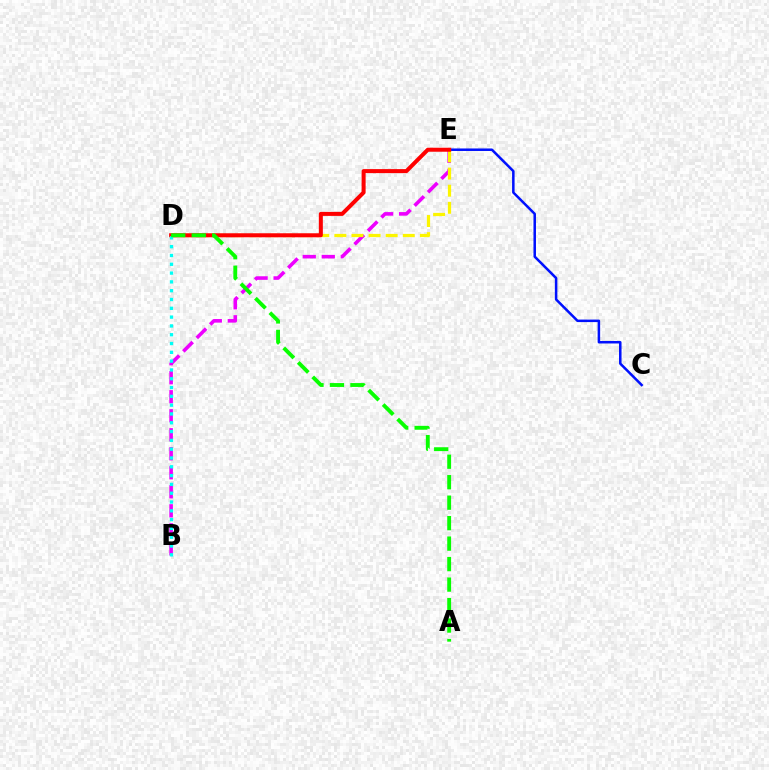{('B', 'E'): [{'color': '#ee00ff', 'line_style': 'dashed', 'thickness': 2.58}], ('C', 'E'): [{'color': '#0010ff', 'line_style': 'solid', 'thickness': 1.81}], ('D', 'E'): [{'color': '#fcf500', 'line_style': 'dashed', 'thickness': 2.32}, {'color': '#ff0000', 'line_style': 'solid', 'thickness': 2.89}], ('B', 'D'): [{'color': '#00fff6', 'line_style': 'dotted', 'thickness': 2.39}], ('A', 'D'): [{'color': '#08ff00', 'line_style': 'dashed', 'thickness': 2.78}]}